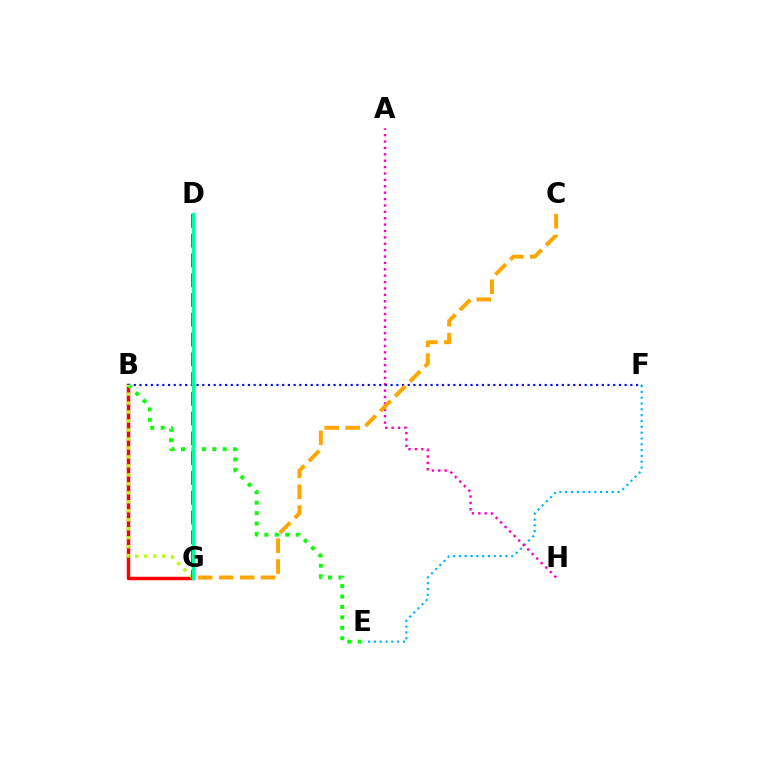{('E', 'F'): [{'color': '#00b5ff', 'line_style': 'dotted', 'thickness': 1.58}], ('B', 'G'): [{'color': '#ff0000', 'line_style': 'solid', 'thickness': 2.49}, {'color': '#b3ff00', 'line_style': 'dotted', 'thickness': 2.44}], ('A', 'H'): [{'color': '#ff00bd', 'line_style': 'dotted', 'thickness': 1.74}], ('B', 'F'): [{'color': '#0010ff', 'line_style': 'dotted', 'thickness': 1.55}], ('B', 'E'): [{'color': '#08ff00', 'line_style': 'dotted', 'thickness': 2.83}], ('D', 'G'): [{'color': '#9b00ff', 'line_style': 'dashed', 'thickness': 2.69}, {'color': '#00ff9d', 'line_style': 'solid', 'thickness': 2.37}], ('C', 'G'): [{'color': '#ffa500', 'line_style': 'dashed', 'thickness': 2.84}]}